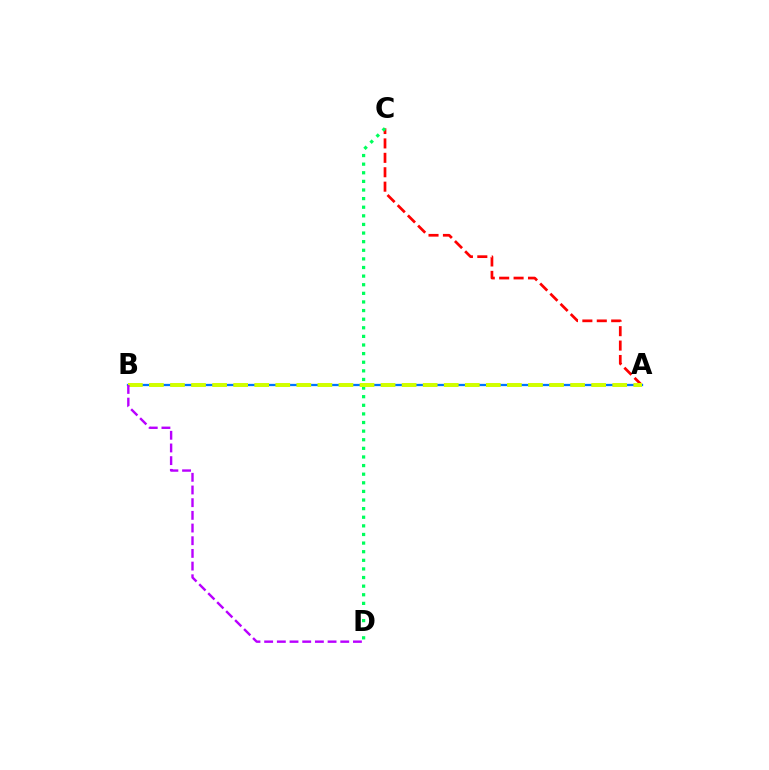{('A', 'C'): [{'color': '#ff0000', 'line_style': 'dashed', 'thickness': 1.96}], ('C', 'D'): [{'color': '#00ff5c', 'line_style': 'dotted', 'thickness': 2.34}], ('A', 'B'): [{'color': '#0074ff', 'line_style': 'solid', 'thickness': 1.63}, {'color': '#d1ff00', 'line_style': 'dashed', 'thickness': 2.86}], ('B', 'D'): [{'color': '#b900ff', 'line_style': 'dashed', 'thickness': 1.72}]}